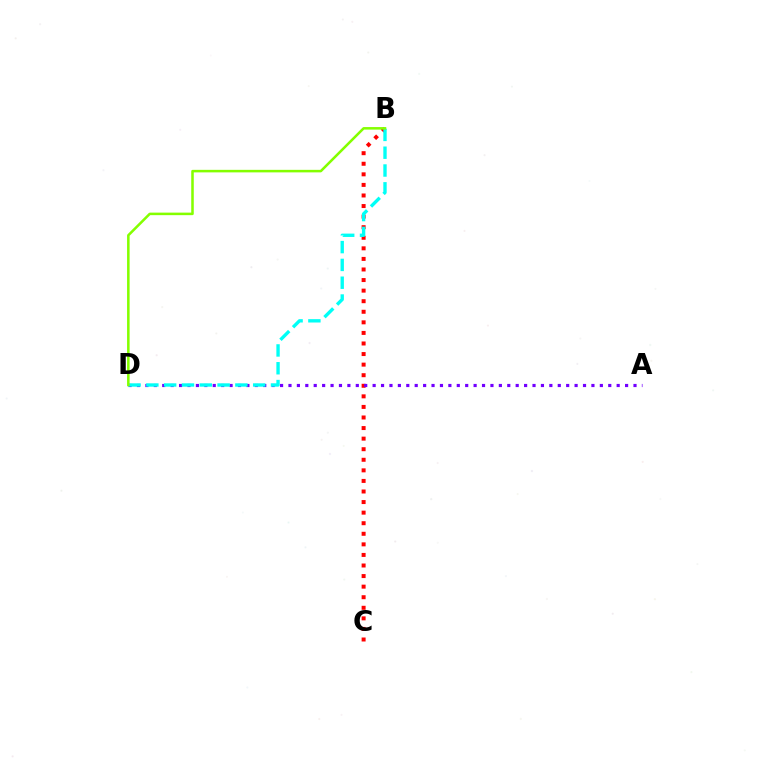{('B', 'C'): [{'color': '#ff0000', 'line_style': 'dotted', 'thickness': 2.87}], ('A', 'D'): [{'color': '#7200ff', 'line_style': 'dotted', 'thickness': 2.29}], ('B', 'D'): [{'color': '#00fff6', 'line_style': 'dashed', 'thickness': 2.42}, {'color': '#84ff00', 'line_style': 'solid', 'thickness': 1.83}]}